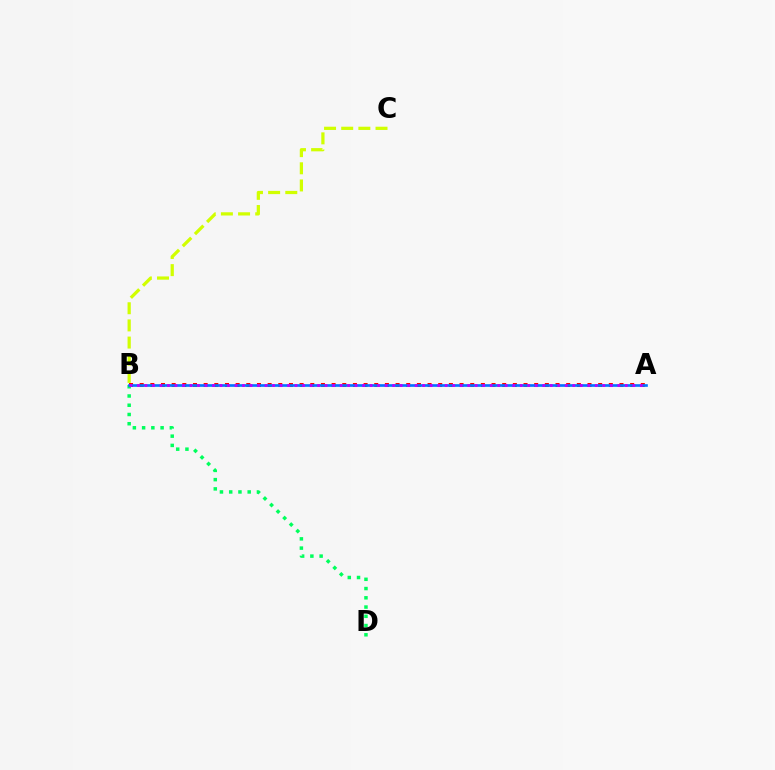{('A', 'B'): [{'color': '#ff0000', 'line_style': 'dotted', 'thickness': 2.9}, {'color': '#0074ff', 'line_style': 'solid', 'thickness': 1.91}, {'color': '#b900ff', 'line_style': 'dotted', 'thickness': 2.04}], ('B', 'D'): [{'color': '#00ff5c', 'line_style': 'dotted', 'thickness': 2.51}], ('B', 'C'): [{'color': '#d1ff00', 'line_style': 'dashed', 'thickness': 2.33}]}